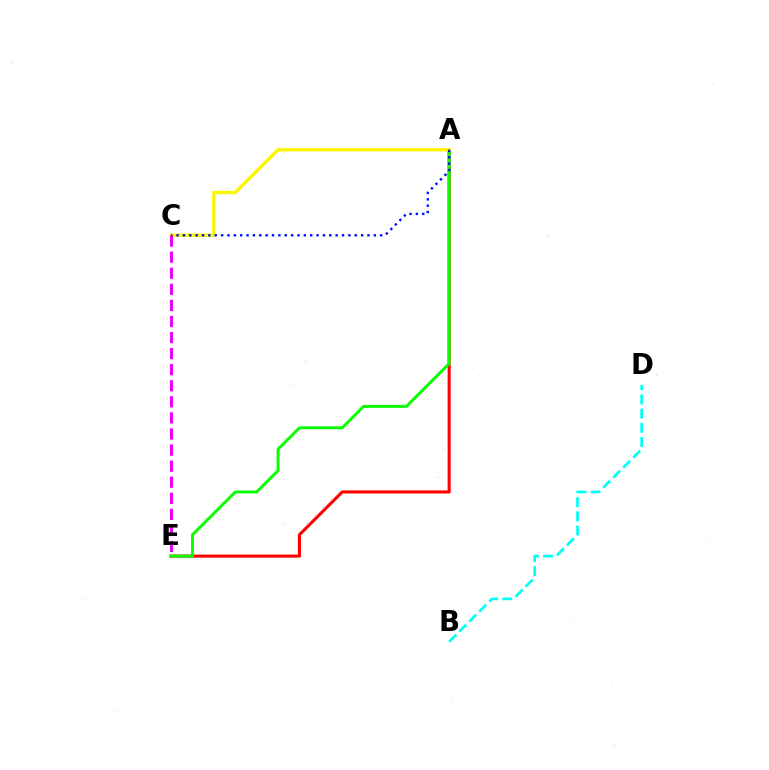{('A', 'E'): [{'color': '#ff0000', 'line_style': 'solid', 'thickness': 2.21}, {'color': '#08ff00', 'line_style': 'solid', 'thickness': 2.1}], ('B', 'D'): [{'color': '#00fff6', 'line_style': 'dashed', 'thickness': 1.93}], ('A', 'C'): [{'color': '#fcf500', 'line_style': 'solid', 'thickness': 2.43}, {'color': '#0010ff', 'line_style': 'dotted', 'thickness': 1.73}], ('C', 'E'): [{'color': '#ee00ff', 'line_style': 'dashed', 'thickness': 2.18}]}